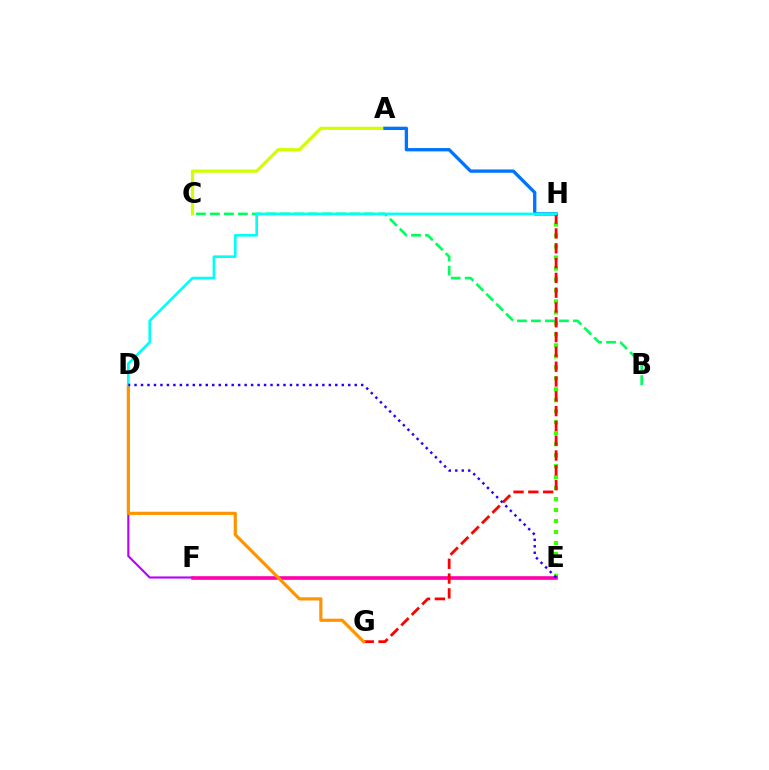{('E', 'H'): [{'color': '#3dff00', 'line_style': 'dotted', 'thickness': 2.98}], ('A', 'C'): [{'color': '#d1ff00', 'line_style': 'solid', 'thickness': 2.3}], ('D', 'F'): [{'color': '#b900ff', 'line_style': 'solid', 'thickness': 1.53}], ('A', 'H'): [{'color': '#0074ff', 'line_style': 'solid', 'thickness': 2.39}], ('E', 'F'): [{'color': '#ff00ac', 'line_style': 'solid', 'thickness': 2.61}], ('B', 'C'): [{'color': '#00ff5c', 'line_style': 'dashed', 'thickness': 1.9}], ('G', 'H'): [{'color': '#ff0000', 'line_style': 'dashed', 'thickness': 2.01}], ('D', 'G'): [{'color': '#ff9400', 'line_style': 'solid', 'thickness': 2.28}], ('D', 'H'): [{'color': '#00fff6', 'line_style': 'solid', 'thickness': 1.9}], ('D', 'E'): [{'color': '#2500ff', 'line_style': 'dotted', 'thickness': 1.76}]}